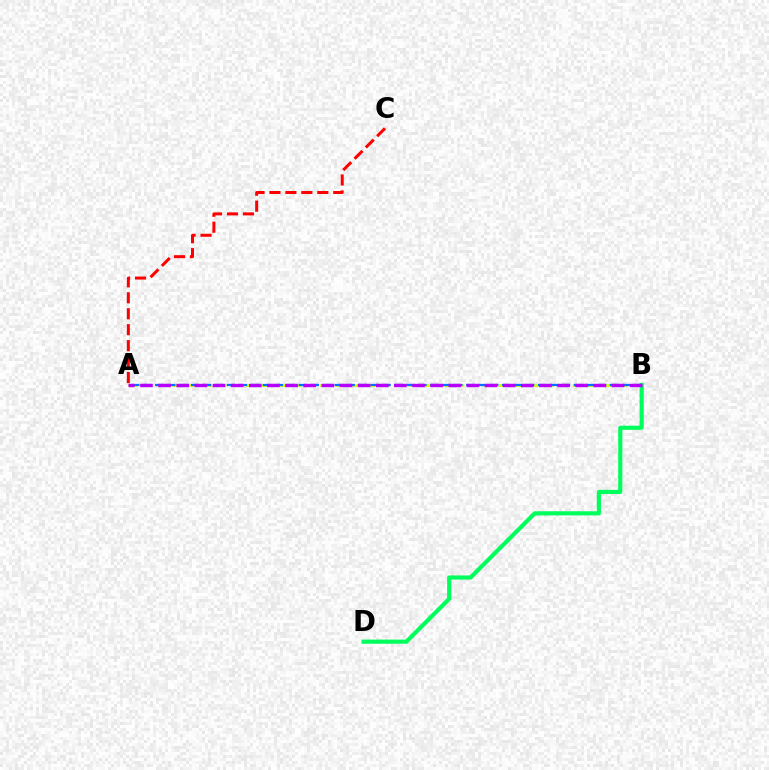{('A', 'B'): [{'color': '#d1ff00', 'line_style': 'dashed', 'thickness': 2.02}, {'color': '#0074ff', 'line_style': 'dashed', 'thickness': 1.63}, {'color': '#b900ff', 'line_style': 'dashed', 'thickness': 2.46}], ('B', 'D'): [{'color': '#00ff5c', 'line_style': 'solid', 'thickness': 2.99}], ('A', 'C'): [{'color': '#ff0000', 'line_style': 'dashed', 'thickness': 2.17}]}